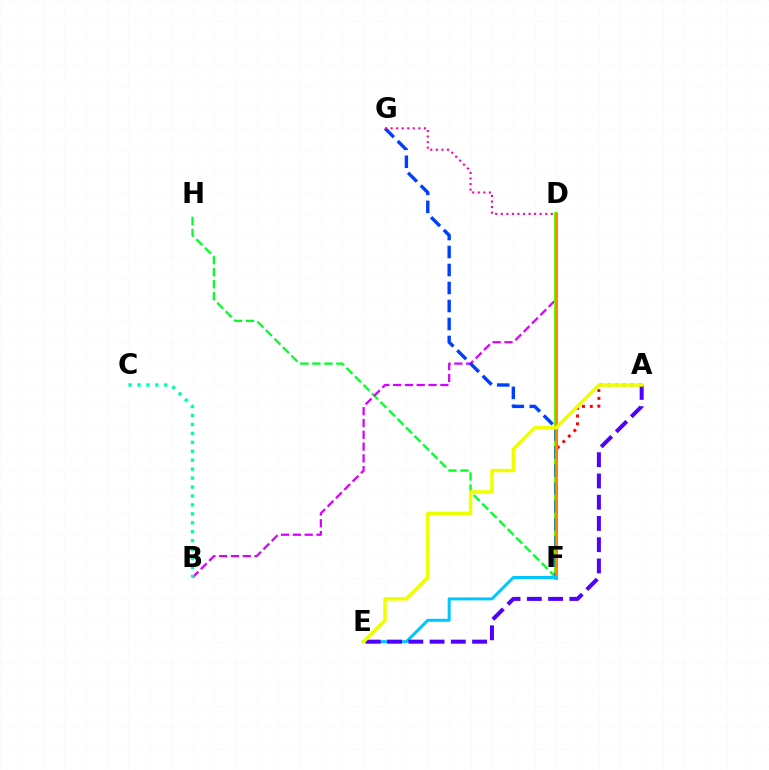{('F', 'H'): [{'color': '#00ff27', 'line_style': 'dashed', 'thickness': 1.63}], ('A', 'F'): [{'color': '#ff0000', 'line_style': 'dotted', 'thickness': 2.12}], ('B', 'D'): [{'color': '#d600ff', 'line_style': 'dashed', 'thickness': 1.6}], ('D', 'F'): [{'color': '#66ff00', 'line_style': 'solid', 'thickness': 2.9}, {'color': '#ff8800', 'line_style': 'solid', 'thickness': 2.01}], ('F', 'G'): [{'color': '#003fff', 'line_style': 'dashed', 'thickness': 2.44}], ('E', 'F'): [{'color': '#00c7ff', 'line_style': 'solid', 'thickness': 2.16}], ('D', 'G'): [{'color': '#ff00a0', 'line_style': 'dotted', 'thickness': 1.51}], ('A', 'E'): [{'color': '#4f00ff', 'line_style': 'dashed', 'thickness': 2.89}, {'color': '#eeff00', 'line_style': 'solid', 'thickness': 2.5}], ('B', 'C'): [{'color': '#00ffaf', 'line_style': 'dotted', 'thickness': 2.43}]}